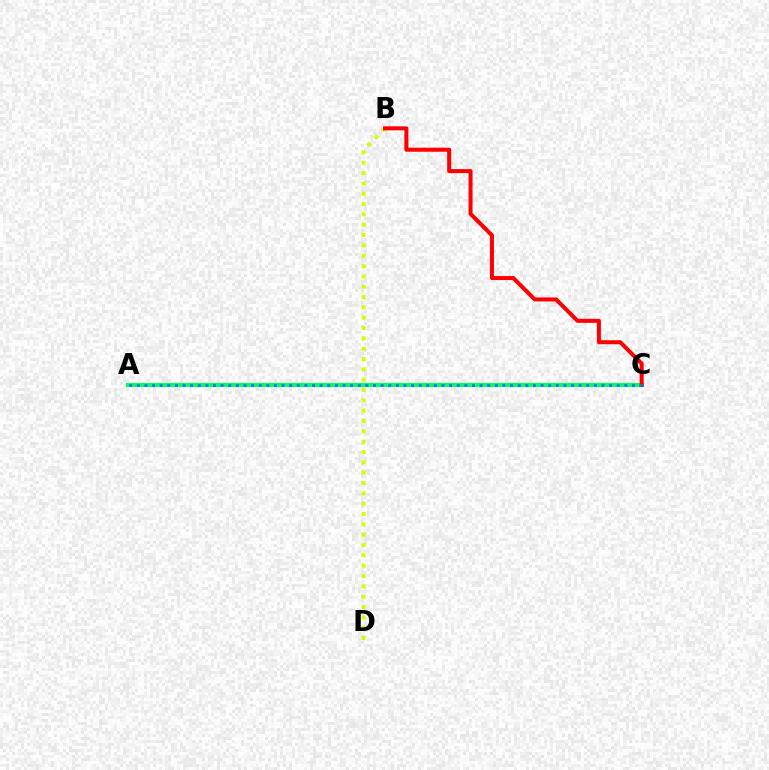{('B', 'D'): [{'color': '#d1ff00', 'line_style': 'dotted', 'thickness': 2.81}], ('A', 'C'): [{'color': '#b900ff', 'line_style': 'solid', 'thickness': 2.79}, {'color': '#00ff5c', 'line_style': 'solid', 'thickness': 2.93}, {'color': '#0074ff', 'line_style': 'dotted', 'thickness': 2.07}], ('B', 'C'): [{'color': '#ff0000', 'line_style': 'solid', 'thickness': 2.9}]}